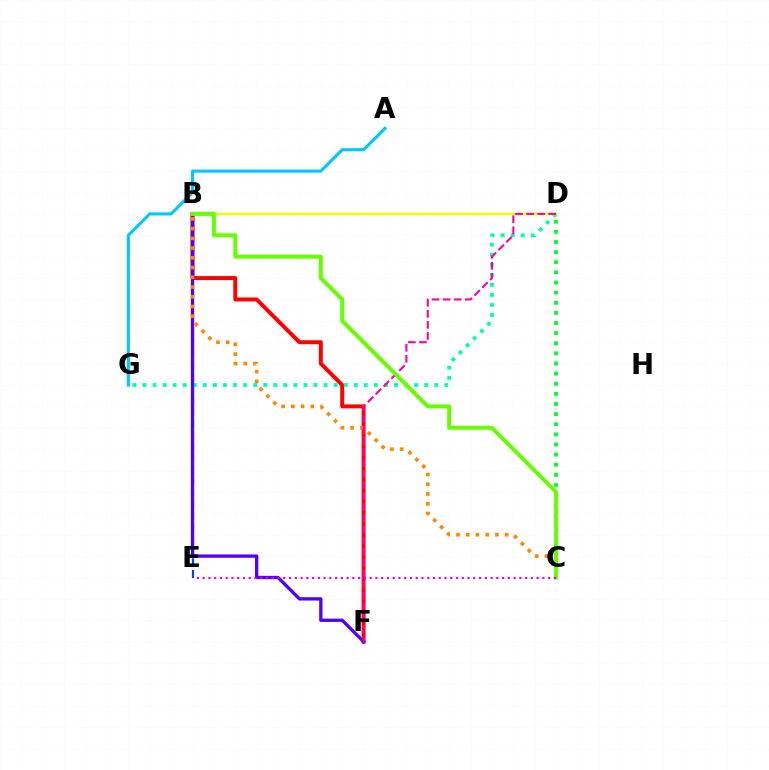{('B', 'F'): [{'color': '#ff0000', 'line_style': 'solid', 'thickness': 2.85}, {'color': '#4f00ff', 'line_style': 'solid', 'thickness': 2.38}], ('B', 'E'): [{'color': '#003fff', 'line_style': 'dashed', 'thickness': 1.57}], ('D', 'G'): [{'color': '#00ffaf', 'line_style': 'dotted', 'thickness': 2.73}], ('B', 'D'): [{'color': '#eeff00', 'line_style': 'solid', 'thickness': 1.77}], ('B', 'C'): [{'color': '#ff8800', 'line_style': 'dotted', 'thickness': 2.64}, {'color': '#66ff00', 'line_style': 'solid', 'thickness': 2.87}], ('D', 'F'): [{'color': '#ff00a0', 'line_style': 'dashed', 'thickness': 1.5}], ('C', 'D'): [{'color': '#00ff27', 'line_style': 'dotted', 'thickness': 2.75}], ('A', 'G'): [{'color': '#00c7ff', 'line_style': 'solid', 'thickness': 2.23}], ('C', 'E'): [{'color': '#d600ff', 'line_style': 'dotted', 'thickness': 1.56}]}